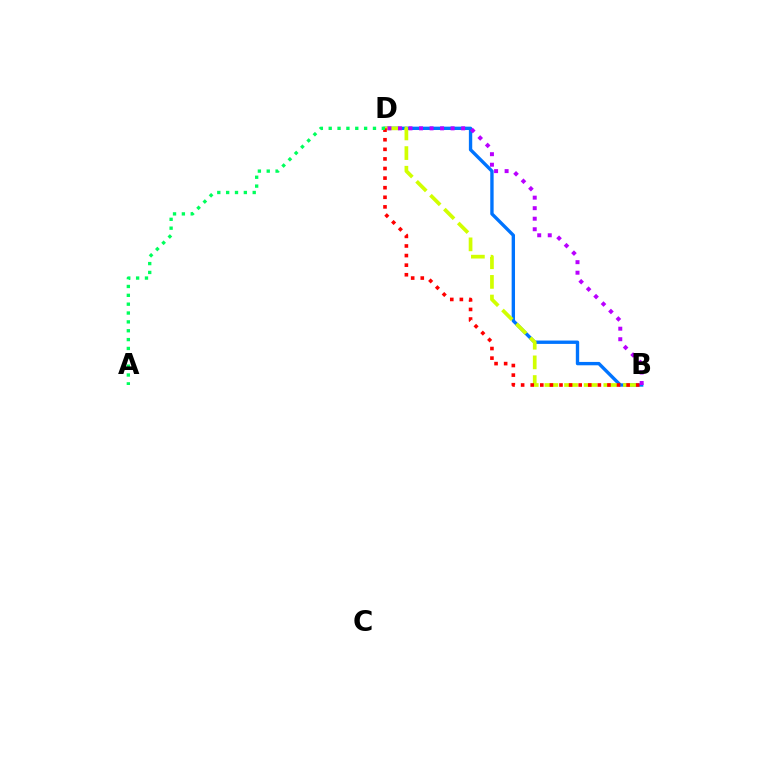{('B', 'D'): [{'color': '#0074ff', 'line_style': 'solid', 'thickness': 2.42}, {'color': '#d1ff00', 'line_style': 'dashed', 'thickness': 2.67}, {'color': '#ff0000', 'line_style': 'dotted', 'thickness': 2.61}, {'color': '#b900ff', 'line_style': 'dotted', 'thickness': 2.86}], ('A', 'D'): [{'color': '#00ff5c', 'line_style': 'dotted', 'thickness': 2.41}]}